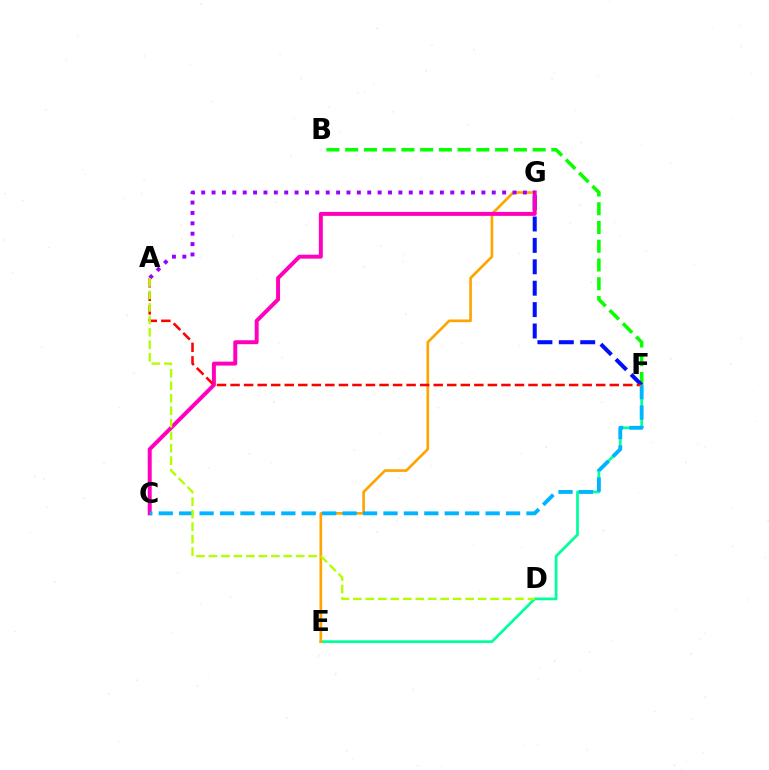{('B', 'F'): [{'color': '#08ff00', 'line_style': 'dashed', 'thickness': 2.55}], ('E', 'F'): [{'color': '#00ff9d', 'line_style': 'solid', 'thickness': 1.97}], ('F', 'G'): [{'color': '#0010ff', 'line_style': 'dashed', 'thickness': 2.91}], ('E', 'G'): [{'color': '#ffa500', 'line_style': 'solid', 'thickness': 1.93}], ('C', 'G'): [{'color': '#ff00bd', 'line_style': 'solid', 'thickness': 2.85}], ('A', 'G'): [{'color': '#9b00ff', 'line_style': 'dotted', 'thickness': 2.82}], ('A', 'F'): [{'color': '#ff0000', 'line_style': 'dashed', 'thickness': 1.84}], ('C', 'F'): [{'color': '#00b5ff', 'line_style': 'dashed', 'thickness': 2.78}], ('A', 'D'): [{'color': '#b3ff00', 'line_style': 'dashed', 'thickness': 1.69}]}